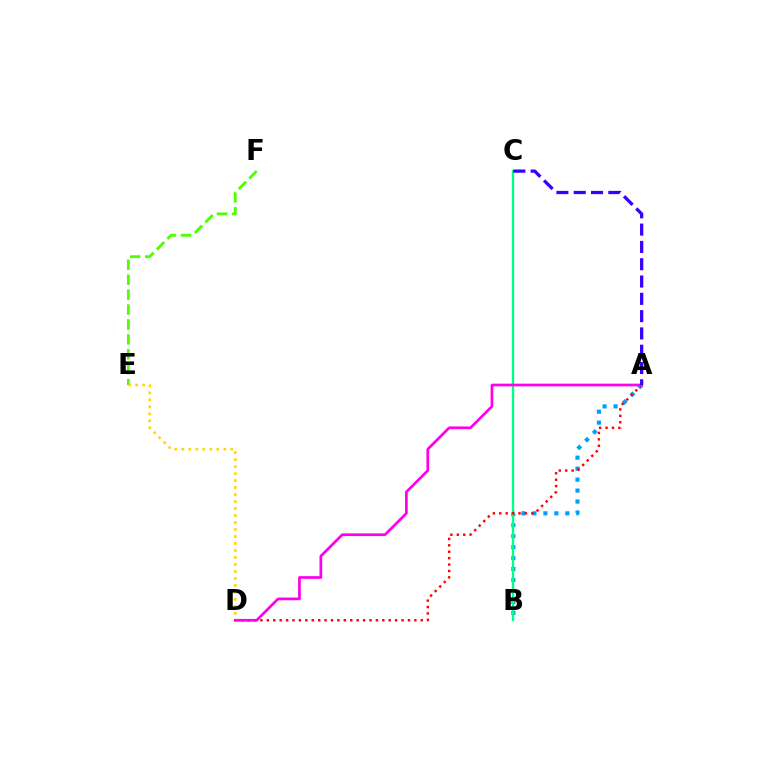{('E', 'F'): [{'color': '#4fff00', 'line_style': 'dashed', 'thickness': 2.03}], ('A', 'B'): [{'color': '#009eff', 'line_style': 'dotted', 'thickness': 2.98}], ('B', 'C'): [{'color': '#00ff86', 'line_style': 'solid', 'thickness': 1.65}], ('A', 'D'): [{'color': '#ff0000', 'line_style': 'dotted', 'thickness': 1.74}, {'color': '#ff00ed', 'line_style': 'solid', 'thickness': 1.95}], ('D', 'E'): [{'color': '#ffd500', 'line_style': 'dotted', 'thickness': 1.9}], ('A', 'C'): [{'color': '#3700ff', 'line_style': 'dashed', 'thickness': 2.35}]}